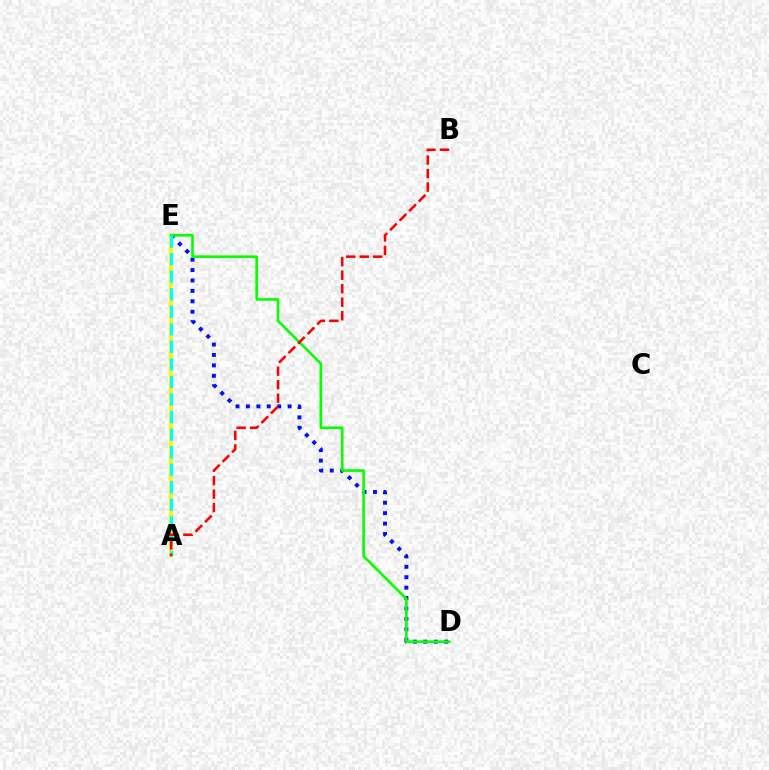{('A', 'E'): [{'color': '#ee00ff', 'line_style': 'dotted', 'thickness': 1.55}, {'color': '#fcf500', 'line_style': 'solid', 'thickness': 2.64}, {'color': '#00fff6', 'line_style': 'dashed', 'thickness': 2.38}], ('D', 'E'): [{'color': '#0010ff', 'line_style': 'dotted', 'thickness': 2.83}, {'color': '#08ff00', 'line_style': 'solid', 'thickness': 1.89}], ('A', 'B'): [{'color': '#ff0000', 'line_style': 'dashed', 'thickness': 1.83}]}